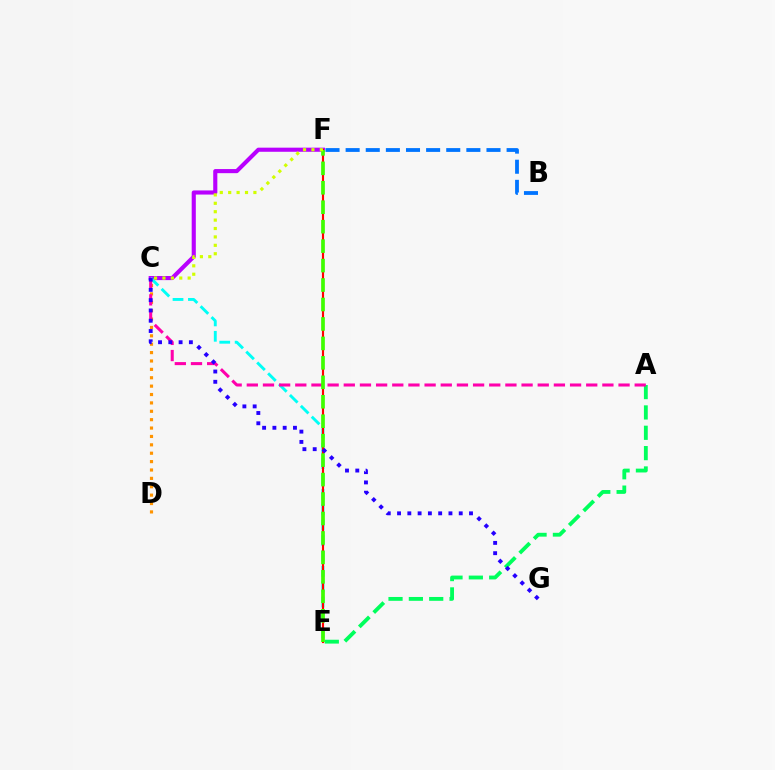{('A', 'E'): [{'color': '#00ff5c', 'line_style': 'dashed', 'thickness': 2.76}], ('C', 'F'): [{'color': '#b900ff', 'line_style': 'solid', 'thickness': 2.96}, {'color': '#d1ff00', 'line_style': 'dotted', 'thickness': 2.28}], ('C', 'D'): [{'color': '#ff9400', 'line_style': 'dotted', 'thickness': 2.28}], ('B', 'F'): [{'color': '#0074ff', 'line_style': 'dashed', 'thickness': 2.73}], ('C', 'E'): [{'color': '#00fff6', 'line_style': 'dashed', 'thickness': 2.09}], ('E', 'F'): [{'color': '#ff0000', 'line_style': 'solid', 'thickness': 1.54}, {'color': '#3dff00', 'line_style': 'dashed', 'thickness': 2.64}], ('A', 'C'): [{'color': '#ff00ac', 'line_style': 'dashed', 'thickness': 2.2}], ('C', 'G'): [{'color': '#2500ff', 'line_style': 'dotted', 'thickness': 2.79}]}